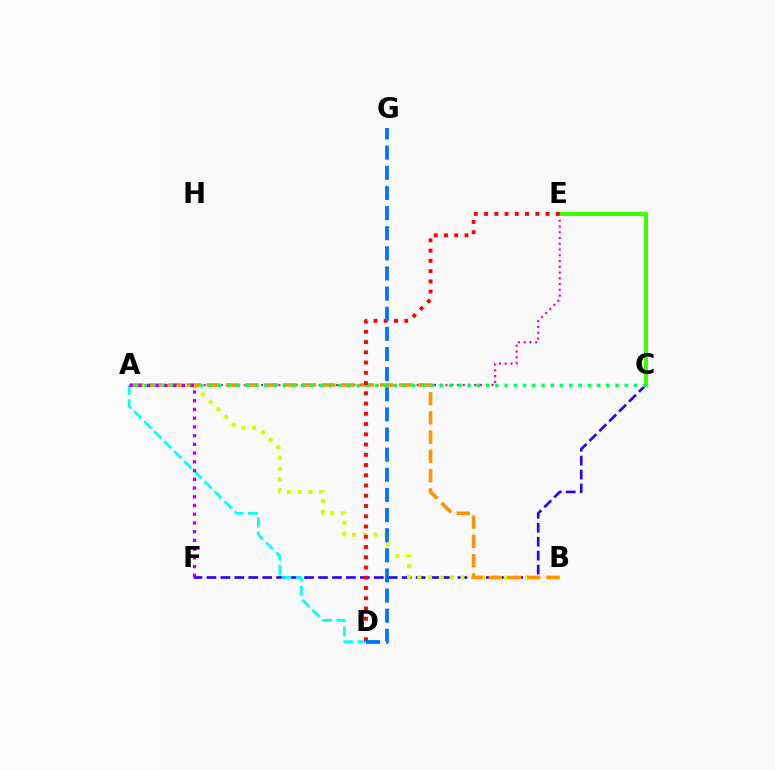{('C', 'F'): [{'color': '#2500ff', 'line_style': 'dashed', 'thickness': 1.89}], ('A', 'E'): [{'color': '#ff00ac', 'line_style': 'dotted', 'thickness': 1.57}], ('C', 'E'): [{'color': '#3dff00', 'line_style': 'solid', 'thickness': 2.91}], ('A', 'B'): [{'color': '#d1ff00', 'line_style': 'dotted', 'thickness': 2.93}, {'color': '#ff9400', 'line_style': 'dashed', 'thickness': 2.61}], ('A', 'D'): [{'color': '#00fff6', 'line_style': 'dashed', 'thickness': 1.93}], ('A', 'C'): [{'color': '#00ff5c', 'line_style': 'dotted', 'thickness': 2.51}], ('D', 'E'): [{'color': '#ff0000', 'line_style': 'dotted', 'thickness': 2.78}], ('D', 'G'): [{'color': '#0074ff', 'line_style': 'dashed', 'thickness': 2.73}], ('A', 'F'): [{'color': '#b900ff', 'line_style': 'dotted', 'thickness': 2.37}]}